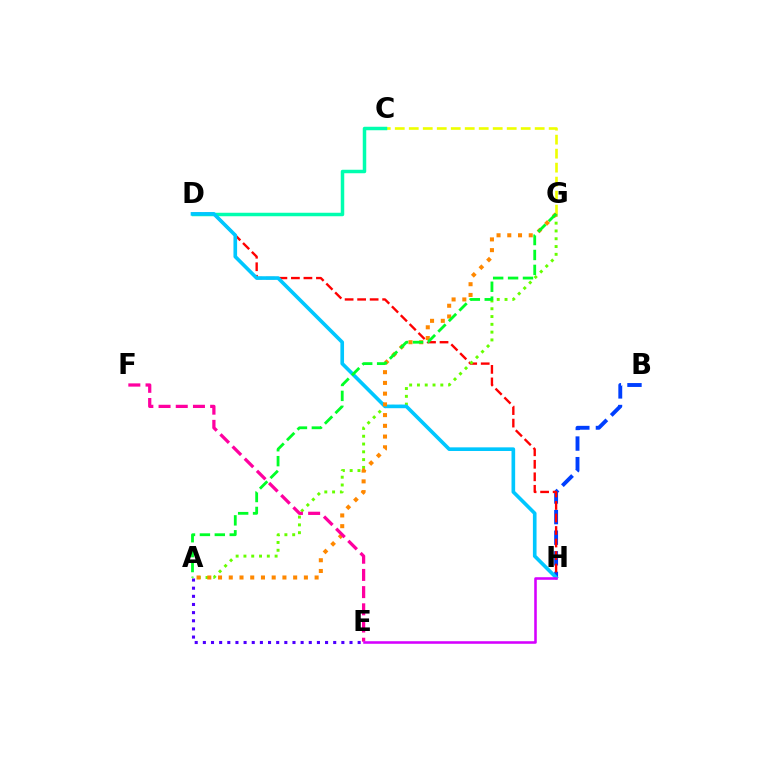{('B', 'H'): [{'color': '#003fff', 'line_style': 'dashed', 'thickness': 2.8}], ('C', 'G'): [{'color': '#eeff00', 'line_style': 'dashed', 'thickness': 1.9}], ('A', 'E'): [{'color': '#4f00ff', 'line_style': 'dotted', 'thickness': 2.21}], ('D', 'H'): [{'color': '#ff0000', 'line_style': 'dashed', 'thickness': 1.7}, {'color': '#00c7ff', 'line_style': 'solid', 'thickness': 2.62}], ('A', 'G'): [{'color': '#66ff00', 'line_style': 'dotted', 'thickness': 2.12}, {'color': '#ff8800', 'line_style': 'dotted', 'thickness': 2.92}, {'color': '#00ff27', 'line_style': 'dashed', 'thickness': 2.03}], ('C', 'D'): [{'color': '#00ffaf', 'line_style': 'solid', 'thickness': 2.51}], ('E', 'F'): [{'color': '#ff00a0', 'line_style': 'dashed', 'thickness': 2.34}], ('E', 'H'): [{'color': '#d600ff', 'line_style': 'solid', 'thickness': 1.84}]}